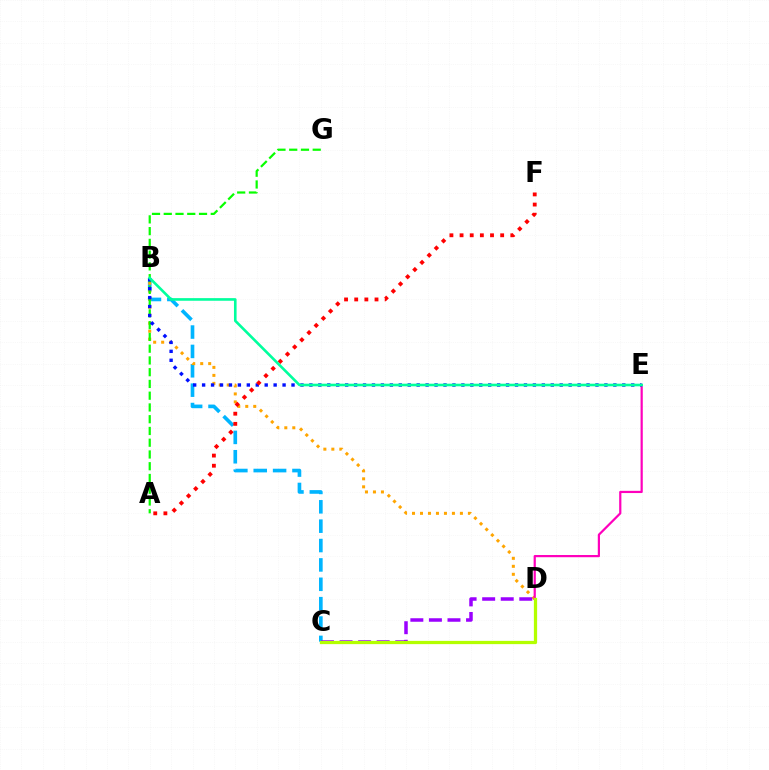{('B', 'C'): [{'color': '#00b5ff', 'line_style': 'dashed', 'thickness': 2.63}], ('B', 'D'): [{'color': '#ffa500', 'line_style': 'dotted', 'thickness': 2.17}], ('A', 'G'): [{'color': '#08ff00', 'line_style': 'dashed', 'thickness': 1.6}], ('D', 'E'): [{'color': '#ff00bd', 'line_style': 'solid', 'thickness': 1.59}], ('B', 'E'): [{'color': '#0010ff', 'line_style': 'dotted', 'thickness': 2.43}, {'color': '#00ff9d', 'line_style': 'solid', 'thickness': 1.89}], ('C', 'D'): [{'color': '#9b00ff', 'line_style': 'dashed', 'thickness': 2.52}, {'color': '#b3ff00', 'line_style': 'solid', 'thickness': 2.34}], ('A', 'F'): [{'color': '#ff0000', 'line_style': 'dotted', 'thickness': 2.76}]}